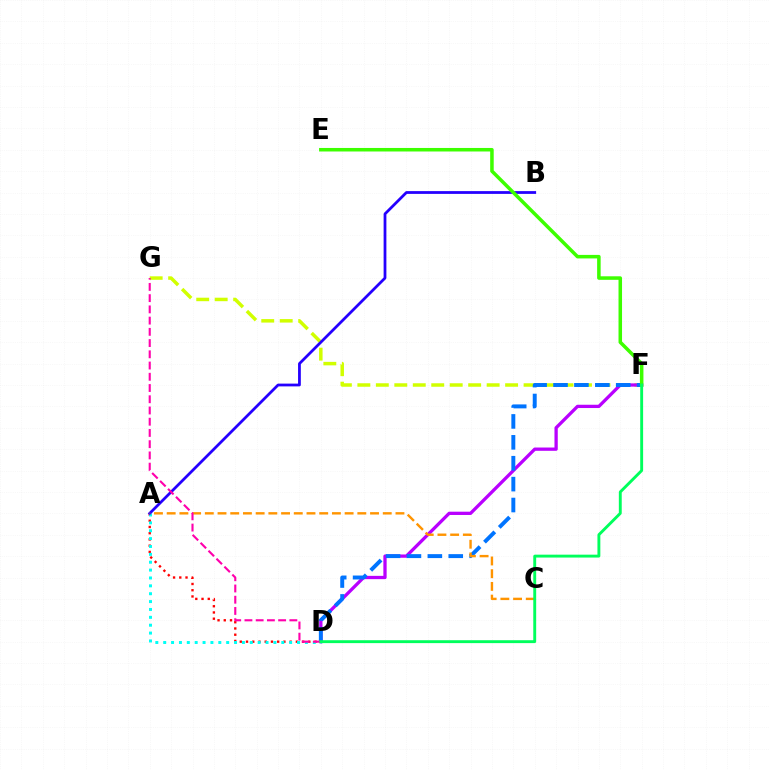{('A', 'D'): [{'color': '#ff0000', 'line_style': 'dotted', 'thickness': 1.69}, {'color': '#00fff6', 'line_style': 'dotted', 'thickness': 2.14}], ('F', 'G'): [{'color': '#d1ff00', 'line_style': 'dashed', 'thickness': 2.51}], ('D', 'F'): [{'color': '#b900ff', 'line_style': 'solid', 'thickness': 2.37}, {'color': '#0074ff', 'line_style': 'dashed', 'thickness': 2.84}, {'color': '#00ff5c', 'line_style': 'solid', 'thickness': 2.08}], ('A', 'B'): [{'color': '#2500ff', 'line_style': 'solid', 'thickness': 2.0}], ('A', 'C'): [{'color': '#ff9400', 'line_style': 'dashed', 'thickness': 1.73}], ('D', 'G'): [{'color': '#ff00ac', 'line_style': 'dashed', 'thickness': 1.53}], ('E', 'F'): [{'color': '#3dff00', 'line_style': 'solid', 'thickness': 2.54}]}